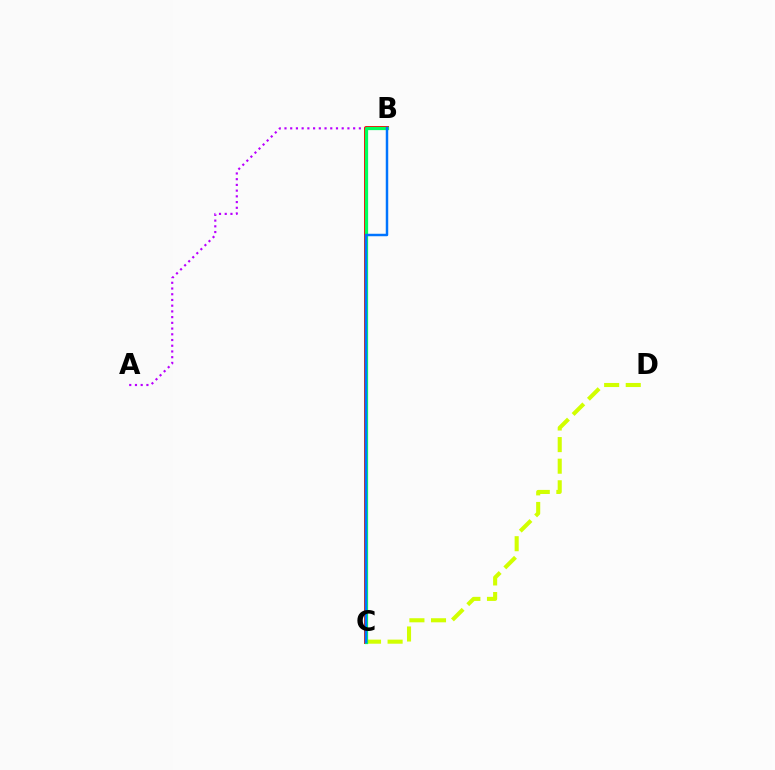{('C', 'D'): [{'color': '#d1ff00', 'line_style': 'dashed', 'thickness': 2.93}], ('A', 'B'): [{'color': '#b900ff', 'line_style': 'dotted', 'thickness': 1.55}], ('B', 'C'): [{'color': '#ff0000', 'line_style': 'solid', 'thickness': 2.82}, {'color': '#00ff5c', 'line_style': 'solid', 'thickness': 2.34}, {'color': '#0074ff', 'line_style': 'solid', 'thickness': 1.77}]}